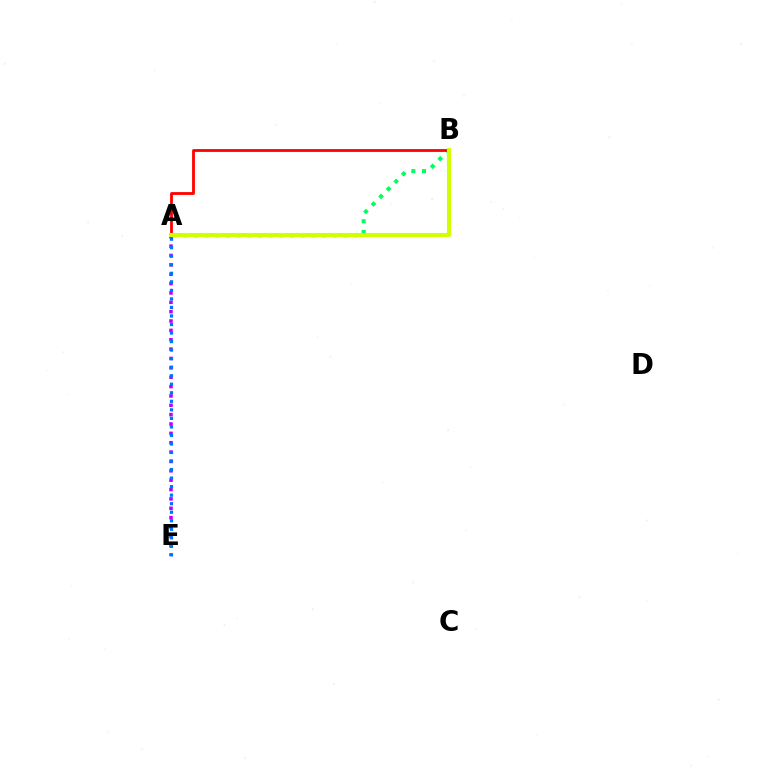{('A', 'B'): [{'color': '#00ff5c', 'line_style': 'dotted', 'thickness': 2.9}, {'color': '#ff0000', 'line_style': 'solid', 'thickness': 2.02}, {'color': '#d1ff00', 'line_style': 'solid', 'thickness': 2.98}], ('A', 'E'): [{'color': '#b900ff', 'line_style': 'dotted', 'thickness': 2.54}, {'color': '#0074ff', 'line_style': 'dotted', 'thickness': 2.32}]}